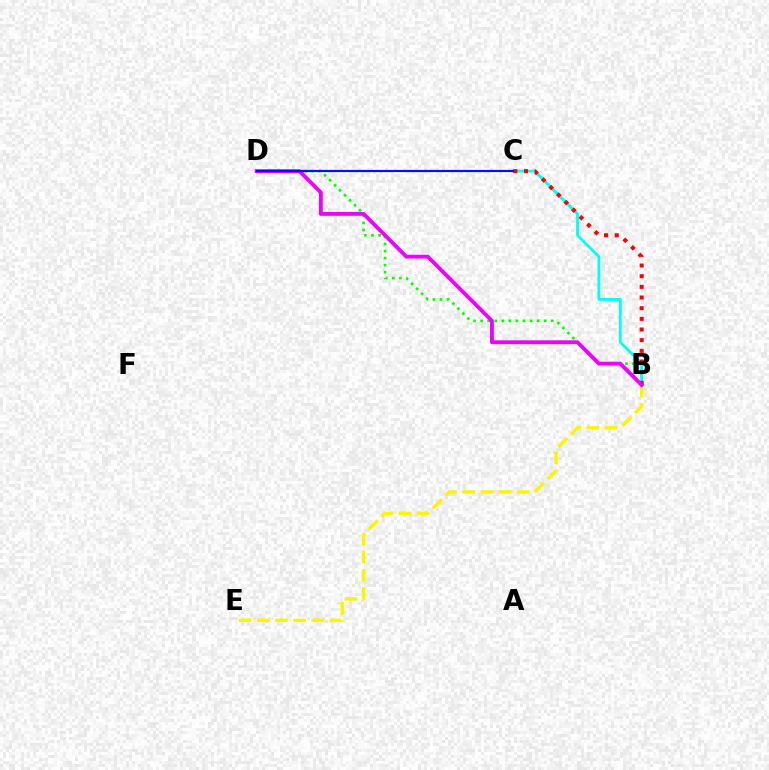{('B', 'D'): [{'color': '#08ff00', 'line_style': 'dotted', 'thickness': 1.92}, {'color': '#ee00ff', 'line_style': 'solid', 'thickness': 2.76}], ('B', 'E'): [{'color': '#fcf500', 'line_style': 'dashed', 'thickness': 2.47}], ('B', 'C'): [{'color': '#00fff6', 'line_style': 'solid', 'thickness': 2.0}, {'color': '#ff0000', 'line_style': 'dotted', 'thickness': 2.9}], ('C', 'D'): [{'color': '#0010ff', 'line_style': 'solid', 'thickness': 1.57}]}